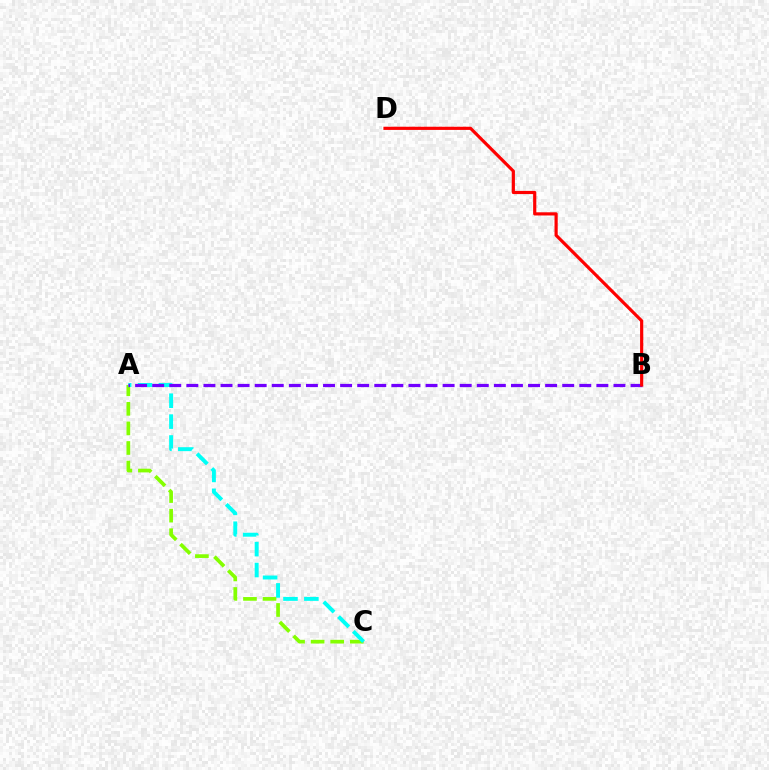{('A', 'C'): [{'color': '#84ff00', 'line_style': 'dashed', 'thickness': 2.66}, {'color': '#00fff6', 'line_style': 'dashed', 'thickness': 2.84}], ('A', 'B'): [{'color': '#7200ff', 'line_style': 'dashed', 'thickness': 2.32}], ('B', 'D'): [{'color': '#ff0000', 'line_style': 'solid', 'thickness': 2.29}]}